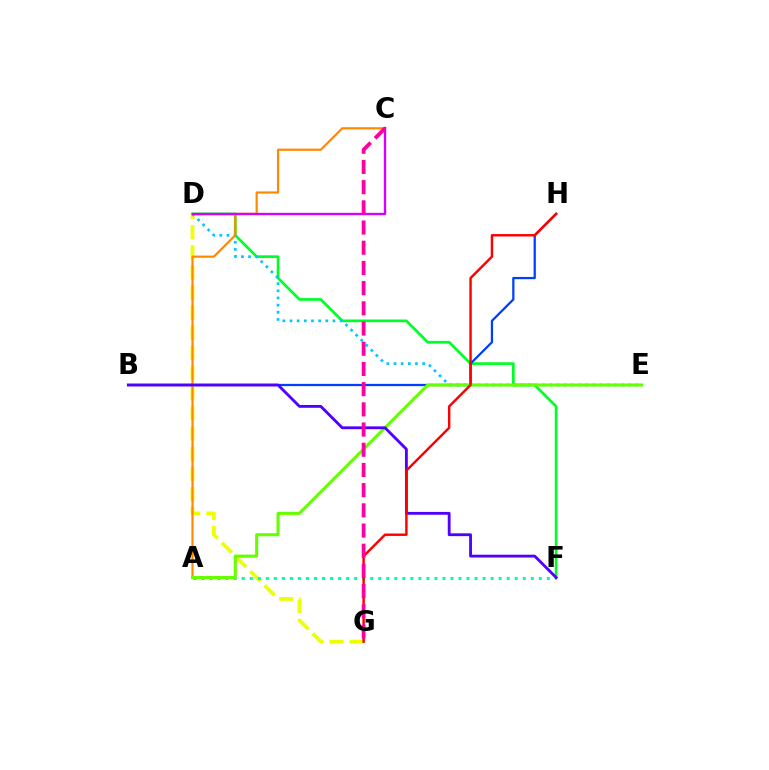{('D', 'G'): [{'color': '#eeff00', 'line_style': 'dashed', 'thickness': 2.73}], ('D', 'F'): [{'color': '#00ff27', 'line_style': 'solid', 'thickness': 1.95}], ('D', 'E'): [{'color': '#00c7ff', 'line_style': 'dotted', 'thickness': 1.95}], ('B', 'H'): [{'color': '#003fff', 'line_style': 'solid', 'thickness': 1.63}], ('A', 'F'): [{'color': '#00ffaf', 'line_style': 'dotted', 'thickness': 2.18}], ('A', 'C'): [{'color': '#ff8800', 'line_style': 'solid', 'thickness': 1.57}], ('A', 'E'): [{'color': '#66ff00', 'line_style': 'solid', 'thickness': 2.22}], ('B', 'F'): [{'color': '#4f00ff', 'line_style': 'solid', 'thickness': 2.04}], ('C', 'D'): [{'color': '#d600ff', 'line_style': 'solid', 'thickness': 1.7}], ('G', 'H'): [{'color': '#ff0000', 'line_style': 'solid', 'thickness': 1.75}], ('C', 'G'): [{'color': '#ff00a0', 'line_style': 'dashed', 'thickness': 2.74}]}